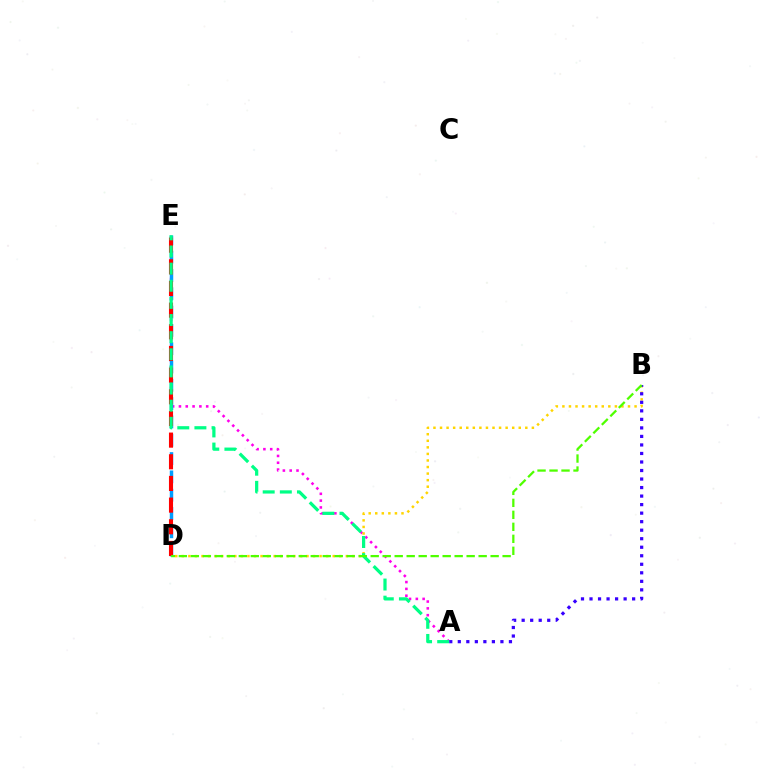{('A', 'E'): [{'color': '#ff00ed', 'line_style': 'dotted', 'thickness': 1.85}, {'color': '#00ff86', 'line_style': 'dashed', 'thickness': 2.33}], ('D', 'E'): [{'color': '#009eff', 'line_style': 'dashed', 'thickness': 2.49}, {'color': '#ff0000', 'line_style': 'dashed', 'thickness': 2.94}], ('B', 'D'): [{'color': '#ffd500', 'line_style': 'dotted', 'thickness': 1.78}, {'color': '#4fff00', 'line_style': 'dashed', 'thickness': 1.63}], ('A', 'B'): [{'color': '#3700ff', 'line_style': 'dotted', 'thickness': 2.32}]}